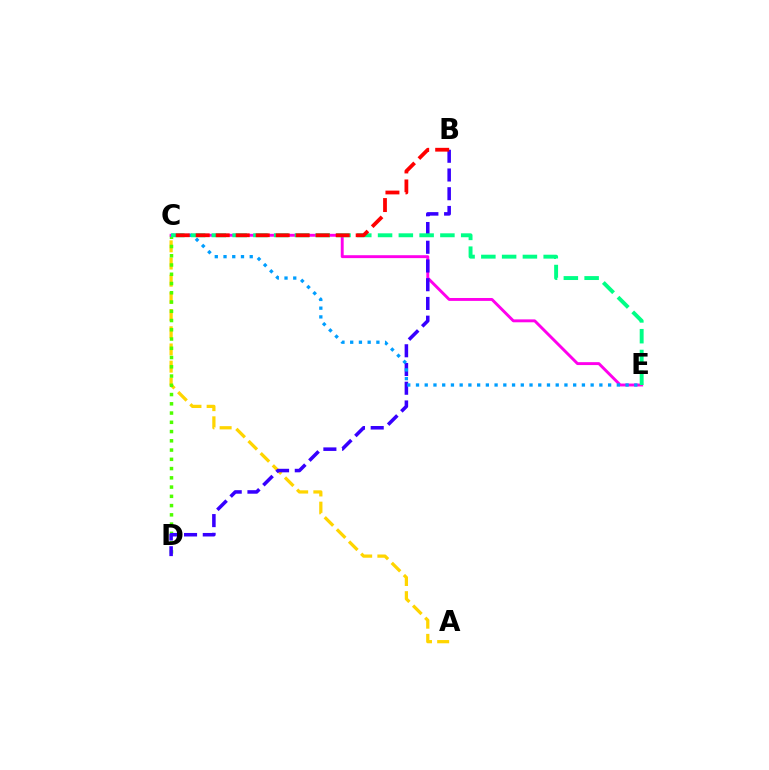{('A', 'C'): [{'color': '#ffd500', 'line_style': 'dashed', 'thickness': 2.33}], ('C', 'D'): [{'color': '#4fff00', 'line_style': 'dotted', 'thickness': 2.51}], ('C', 'E'): [{'color': '#ff00ed', 'line_style': 'solid', 'thickness': 2.09}, {'color': '#009eff', 'line_style': 'dotted', 'thickness': 2.37}, {'color': '#00ff86', 'line_style': 'dashed', 'thickness': 2.82}], ('B', 'D'): [{'color': '#3700ff', 'line_style': 'dashed', 'thickness': 2.54}], ('B', 'C'): [{'color': '#ff0000', 'line_style': 'dashed', 'thickness': 2.72}]}